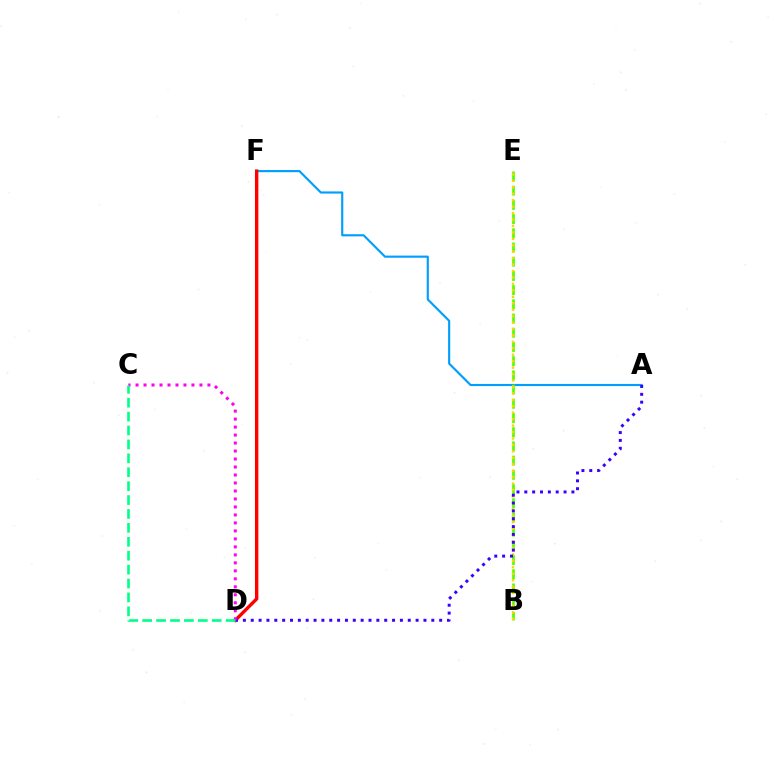{('A', 'F'): [{'color': '#009eff', 'line_style': 'solid', 'thickness': 1.54}], ('D', 'F'): [{'color': '#ff0000', 'line_style': 'solid', 'thickness': 2.44}], ('B', 'E'): [{'color': '#4fff00', 'line_style': 'dashed', 'thickness': 1.93}, {'color': '#ffd500', 'line_style': 'dotted', 'thickness': 1.75}], ('A', 'D'): [{'color': '#3700ff', 'line_style': 'dotted', 'thickness': 2.13}], ('C', 'D'): [{'color': '#ff00ed', 'line_style': 'dotted', 'thickness': 2.17}, {'color': '#00ff86', 'line_style': 'dashed', 'thickness': 1.89}]}